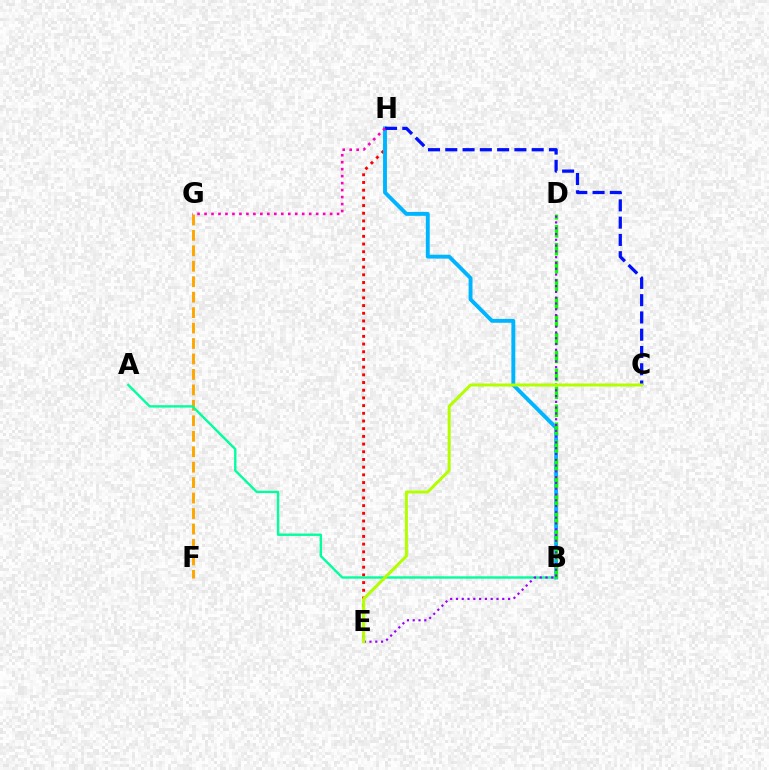{('F', 'G'): [{'color': '#ffa500', 'line_style': 'dashed', 'thickness': 2.1}], ('E', 'H'): [{'color': '#ff0000', 'line_style': 'dotted', 'thickness': 2.09}], ('B', 'H'): [{'color': '#00b5ff', 'line_style': 'solid', 'thickness': 2.8}], ('A', 'B'): [{'color': '#00ff9d', 'line_style': 'solid', 'thickness': 1.71}], ('C', 'H'): [{'color': '#0010ff', 'line_style': 'dashed', 'thickness': 2.35}], ('B', 'D'): [{'color': '#08ff00', 'line_style': 'dashed', 'thickness': 2.44}], ('D', 'E'): [{'color': '#9b00ff', 'line_style': 'dotted', 'thickness': 1.57}], ('G', 'H'): [{'color': '#ff00bd', 'line_style': 'dotted', 'thickness': 1.9}], ('C', 'E'): [{'color': '#b3ff00', 'line_style': 'solid', 'thickness': 2.16}]}